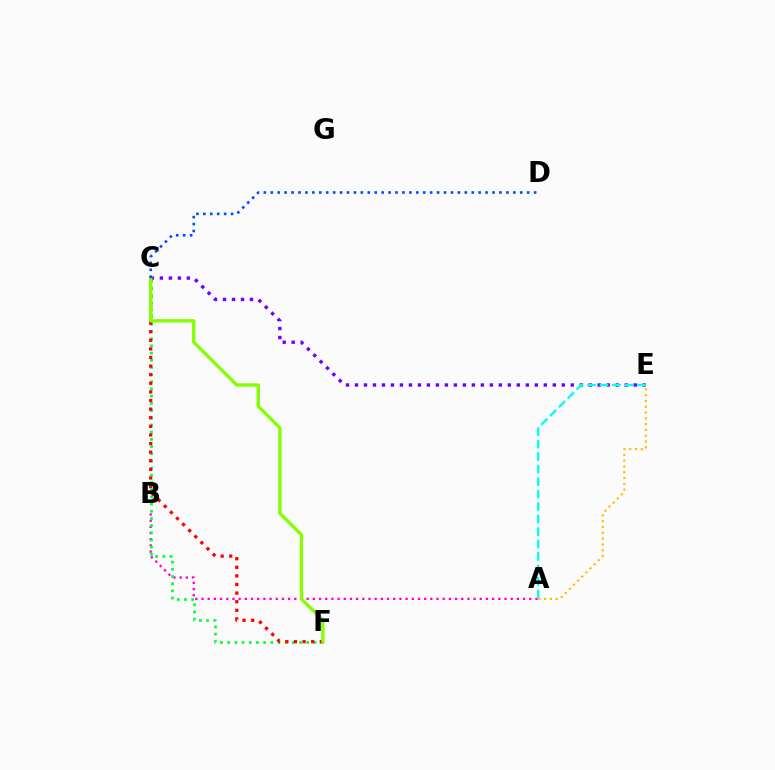{('A', 'B'): [{'color': '#ff00cf', 'line_style': 'dotted', 'thickness': 1.68}], ('C', 'F'): [{'color': '#00ff39', 'line_style': 'dotted', 'thickness': 1.95}, {'color': '#ff0000', 'line_style': 'dotted', 'thickness': 2.34}, {'color': '#84ff00', 'line_style': 'solid', 'thickness': 2.39}], ('C', 'E'): [{'color': '#7200ff', 'line_style': 'dotted', 'thickness': 2.44}], ('A', 'E'): [{'color': '#00fff6', 'line_style': 'dashed', 'thickness': 1.7}, {'color': '#ffbd00', 'line_style': 'dotted', 'thickness': 1.58}], ('C', 'D'): [{'color': '#004bff', 'line_style': 'dotted', 'thickness': 1.88}]}